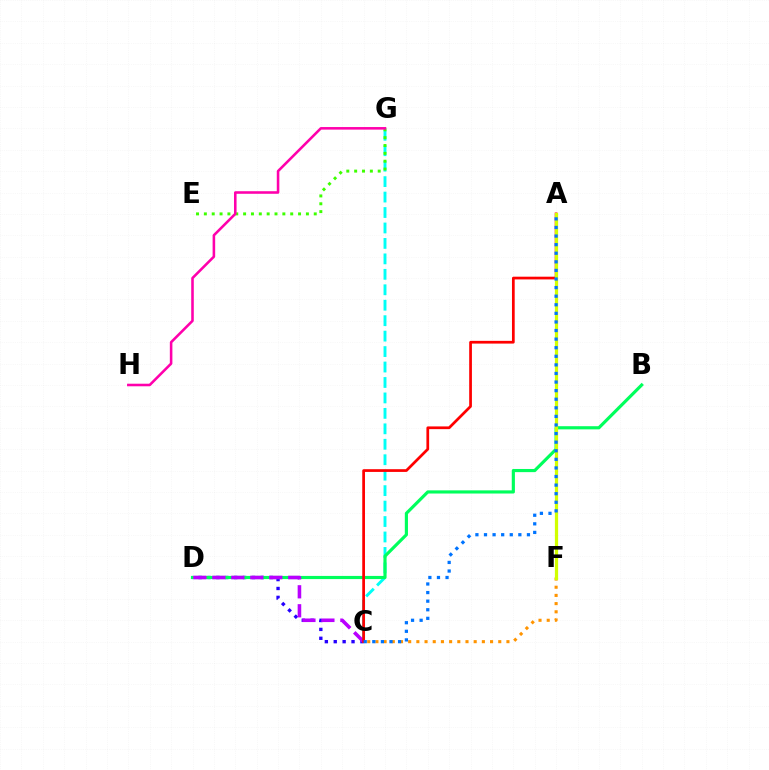{('C', 'D'): [{'color': '#2500ff', 'line_style': 'dotted', 'thickness': 2.42}, {'color': '#b900ff', 'line_style': 'dashed', 'thickness': 2.58}], ('C', 'G'): [{'color': '#00fff6', 'line_style': 'dashed', 'thickness': 2.1}], ('B', 'D'): [{'color': '#00ff5c', 'line_style': 'solid', 'thickness': 2.27}], ('E', 'G'): [{'color': '#3dff00', 'line_style': 'dotted', 'thickness': 2.13}], ('G', 'H'): [{'color': '#ff00ac', 'line_style': 'solid', 'thickness': 1.85}], ('A', 'C'): [{'color': '#ff0000', 'line_style': 'solid', 'thickness': 1.96}, {'color': '#0074ff', 'line_style': 'dotted', 'thickness': 2.33}], ('C', 'F'): [{'color': '#ff9400', 'line_style': 'dotted', 'thickness': 2.22}], ('A', 'F'): [{'color': '#d1ff00', 'line_style': 'solid', 'thickness': 2.33}]}